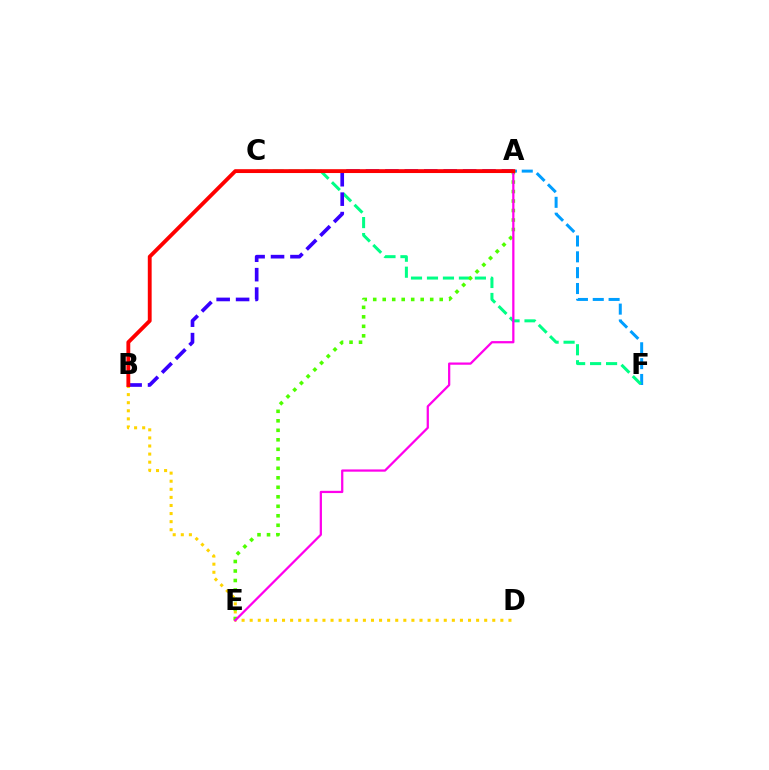{('B', 'D'): [{'color': '#ffd500', 'line_style': 'dotted', 'thickness': 2.2}], ('A', 'F'): [{'color': '#009eff', 'line_style': 'dashed', 'thickness': 2.15}], ('C', 'F'): [{'color': '#00ff86', 'line_style': 'dashed', 'thickness': 2.17}], ('A', 'E'): [{'color': '#4fff00', 'line_style': 'dotted', 'thickness': 2.58}, {'color': '#ff00ed', 'line_style': 'solid', 'thickness': 1.62}], ('A', 'B'): [{'color': '#3700ff', 'line_style': 'dashed', 'thickness': 2.64}, {'color': '#ff0000', 'line_style': 'solid', 'thickness': 2.77}]}